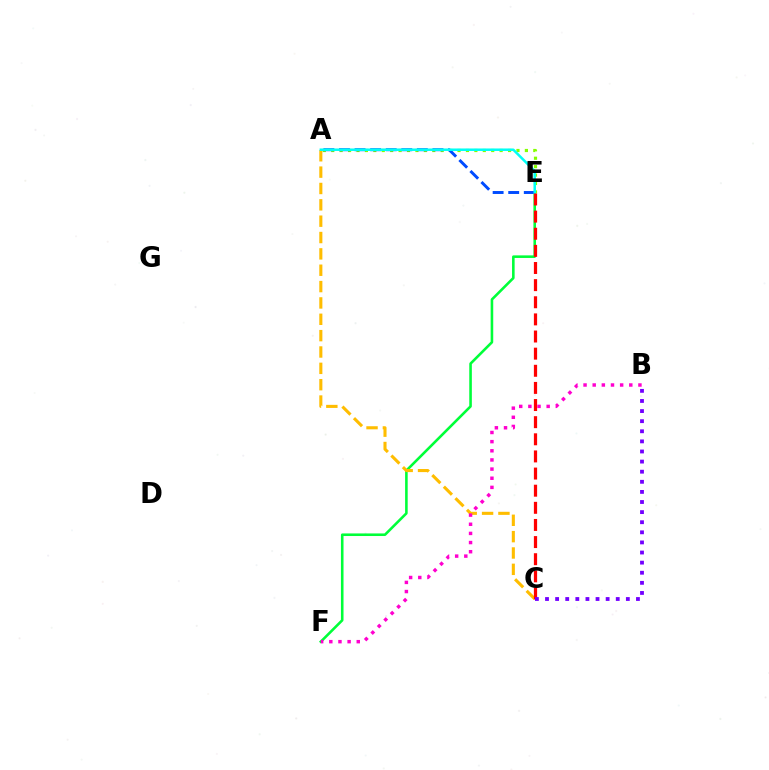{('E', 'F'): [{'color': '#00ff39', 'line_style': 'solid', 'thickness': 1.86}], ('A', 'C'): [{'color': '#ffbd00', 'line_style': 'dashed', 'thickness': 2.22}], ('A', 'E'): [{'color': '#84ff00', 'line_style': 'dotted', 'thickness': 2.29}, {'color': '#004bff', 'line_style': 'dashed', 'thickness': 2.12}, {'color': '#00fff6', 'line_style': 'solid', 'thickness': 1.8}], ('C', 'E'): [{'color': '#ff0000', 'line_style': 'dashed', 'thickness': 2.33}], ('B', 'F'): [{'color': '#ff00cf', 'line_style': 'dotted', 'thickness': 2.49}], ('B', 'C'): [{'color': '#7200ff', 'line_style': 'dotted', 'thickness': 2.75}]}